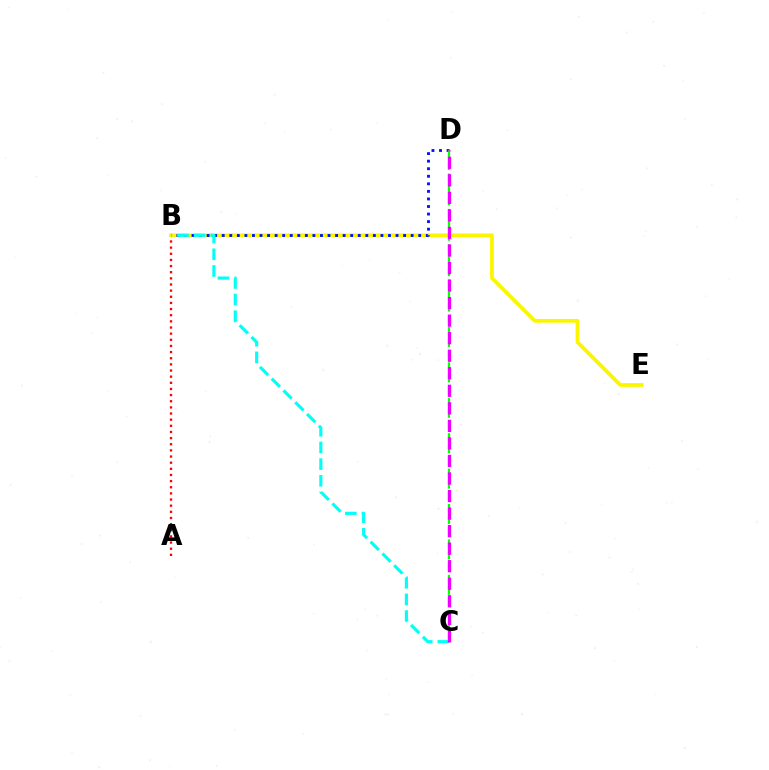{('A', 'B'): [{'color': '#ff0000', 'line_style': 'dotted', 'thickness': 1.67}], ('B', 'E'): [{'color': '#fcf500', 'line_style': 'solid', 'thickness': 2.69}], ('B', 'D'): [{'color': '#0010ff', 'line_style': 'dotted', 'thickness': 2.05}], ('B', 'C'): [{'color': '#00fff6', 'line_style': 'dashed', 'thickness': 2.26}], ('C', 'D'): [{'color': '#08ff00', 'line_style': 'dashed', 'thickness': 1.6}, {'color': '#ee00ff', 'line_style': 'dashed', 'thickness': 2.38}]}